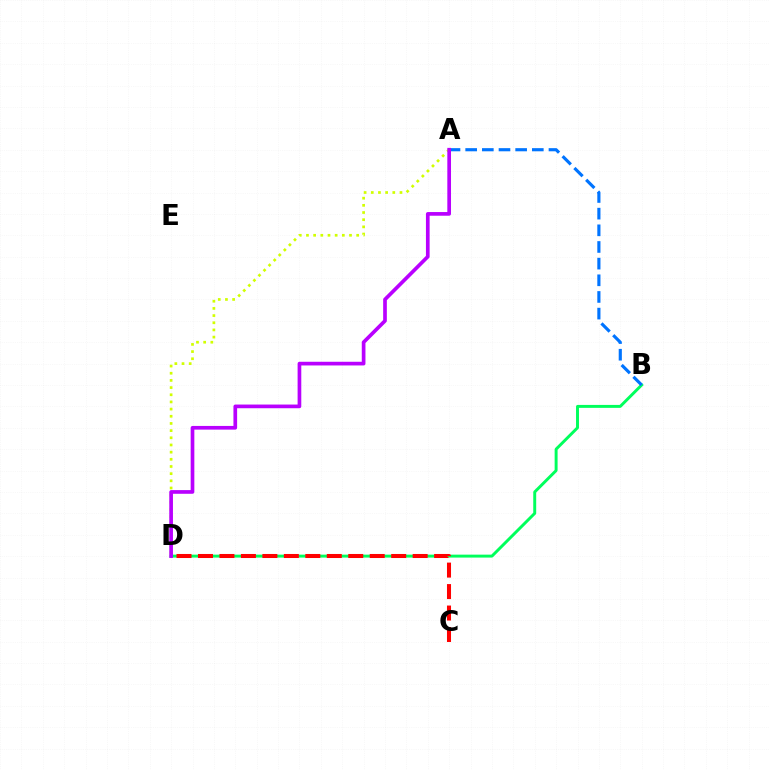{('B', 'D'): [{'color': '#00ff5c', 'line_style': 'solid', 'thickness': 2.12}], ('A', 'B'): [{'color': '#0074ff', 'line_style': 'dashed', 'thickness': 2.26}], ('A', 'D'): [{'color': '#d1ff00', 'line_style': 'dotted', 'thickness': 1.95}, {'color': '#b900ff', 'line_style': 'solid', 'thickness': 2.65}], ('C', 'D'): [{'color': '#ff0000', 'line_style': 'dashed', 'thickness': 2.92}]}